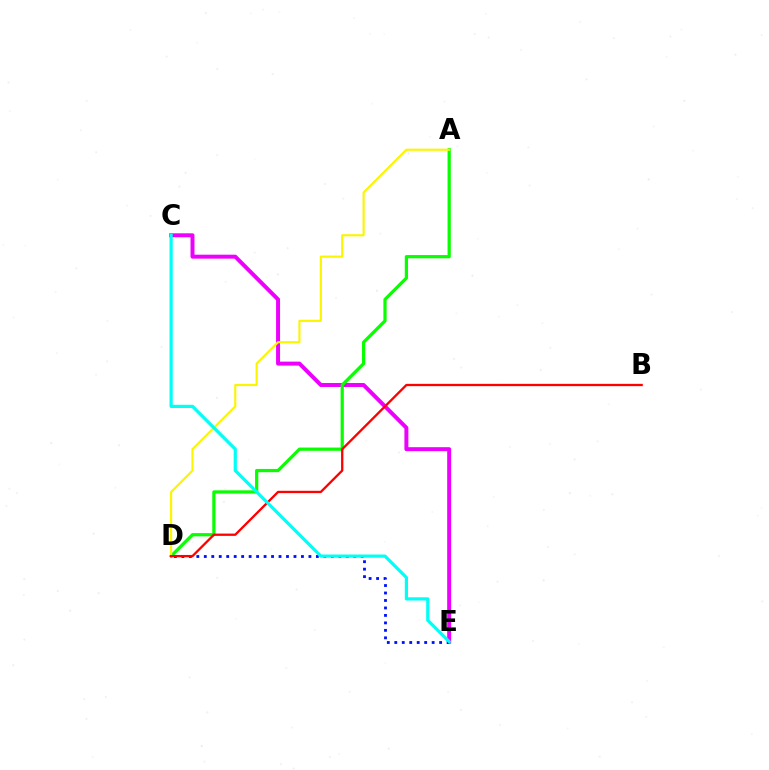{('C', 'E'): [{'color': '#ee00ff', 'line_style': 'solid', 'thickness': 2.86}, {'color': '#00fff6', 'line_style': 'solid', 'thickness': 2.3}], ('D', 'E'): [{'color': '#0010ff', 'line_style': 'dotted', 'thickness': 2.03}], ('A', 'D'): [{'color': '#08ff00', 'line_style': 'solid', 'thickness': 2.32}, {'color': '#fcf500', 'line_style': 'solid', 'thickness': 1.55}], ('B', 'D'): [{'color': '#ff0000', 'line_style': 'solid', 'thickness': 1.66}]}